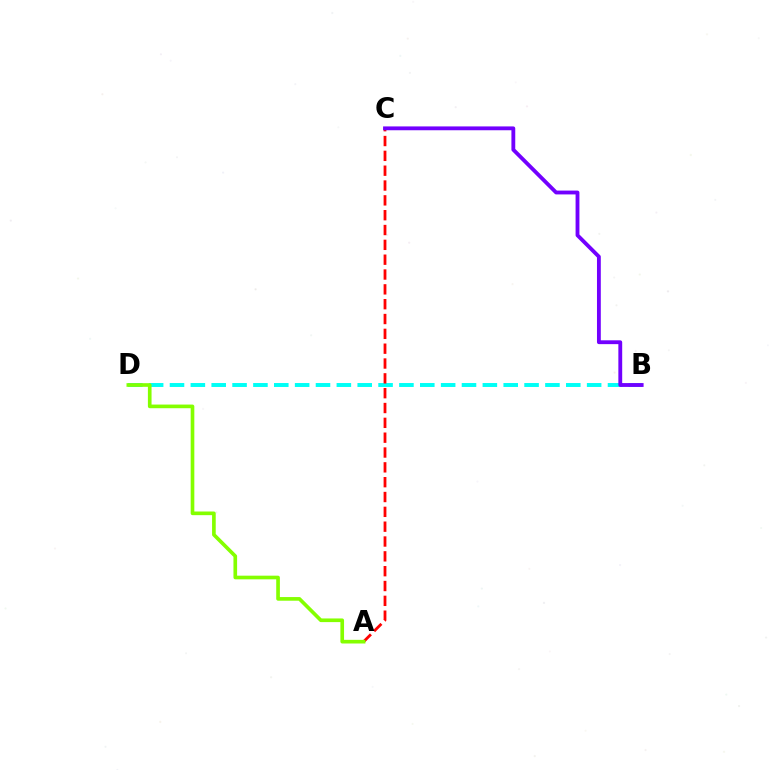{('B', 'D'): [{'color': '#00fff6', 'line_style': 'dashed', 'thickness': 2.83}], ('A', 'C'): [{'color': '#ff0000', 'line_style': 'dashed', 'thickness': 2.02}], ('B', 'C'): [{'color': '#7200ff', 'line_style': 'solid', 'thickness': 2.76}], ('A', 'D'): [{'color': '#84ff00', 'line_style': 'solid', 'thickness': 2.63}]}